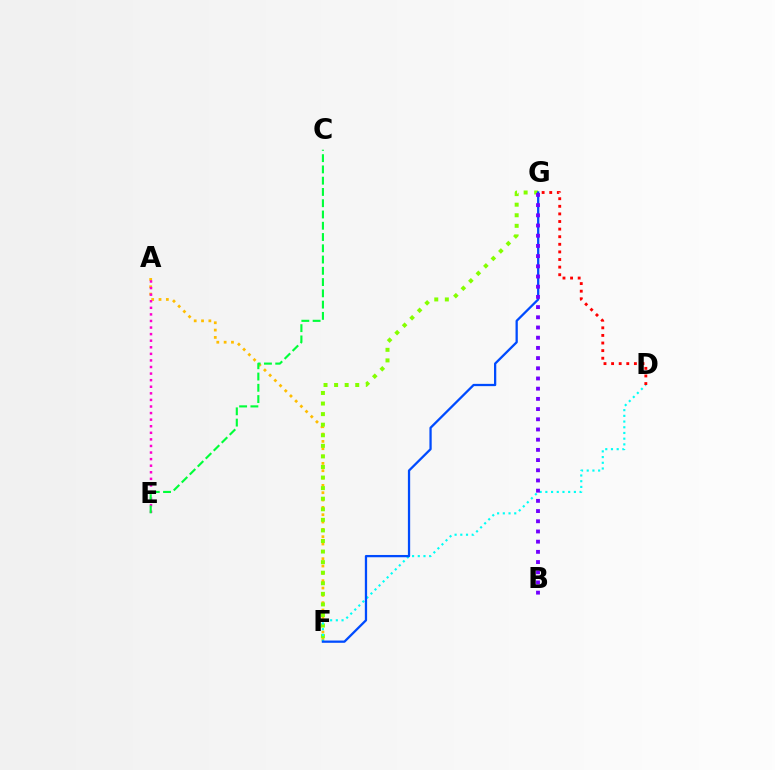{('A', 'F'): [{'color': '#ffbd00', 'line_style': 'dotted', 'thickness': 1.99}], ('A', 'E'): [{'color': '#ff00cf', 'line_style': 'dotted', 'thickness': 1.79}], ('F', 'G'): [{'color': '#84ff00', 'line_style': 'dotted', 'thickness': 2.87}, {'color': '#004bff', 'line_style': 'solid', 'thickness': 1.64}], ('D', 'F'): [{'color': '#00fff6', 'line_style': 'dotted', 'thickness': 1.55}], ('C', 'E'): [{'color': '#00ff39', 'line_style': 'dashed', 'thickness': 1.53}], ('D', 'G'): [{'color': '#ff0000', 'line_style': 'dotted', 'thickness': 2.06}], ('B', 'G'): [{'color': '#7200ff', 'line_style': 'dotted', 'thickness': 2.77}]}